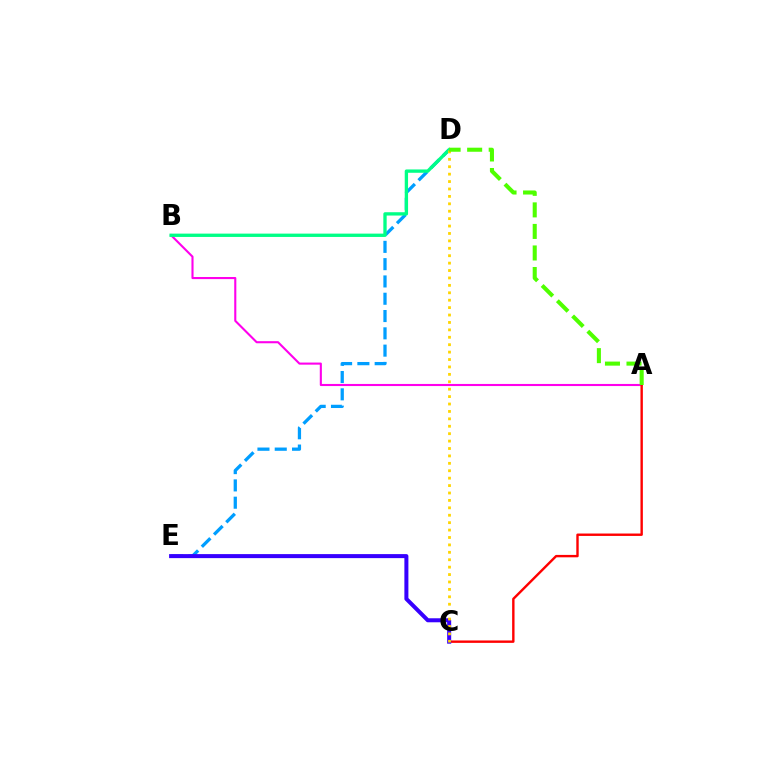{('D', 'E'): [{'color': '#009eff', 'line_style': 'dashed', 'thickness': 2.35}], ('A', 'B'): [{'color': '#ff00ed', 'line_style': 'solid', 'thickness': 1.51}], ('A', 'C'): [{'color': '#ff0000', 'line_style': 'solid', 'thickness': 1.73}], ('C', 'E'): [{'color': '#3700ff', 'line_style': 'solid', 'thickness': 2.89}], ('B', 'D'): [{'color': '#00ff86', 'line_style': 'solid', 'thickness': 2.4}], ('C', 'D'): [{'color': '#ffd500', 'line_style': 'dotted', 'thickness': 2.01}], ('A', 'D'): [{'color': '#4fff00', 'line_style': 'dashed', 'thickness': 2.93}]}